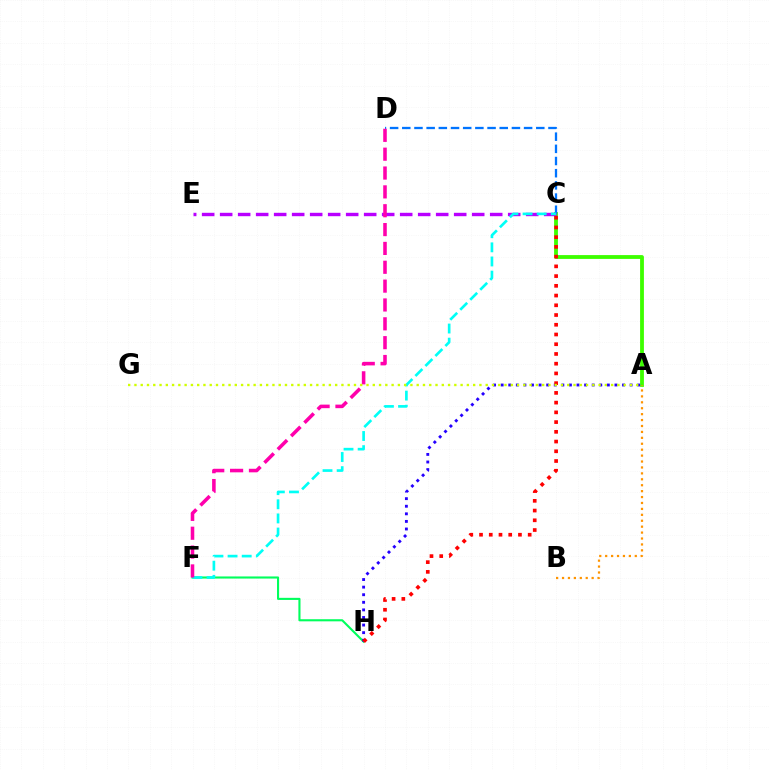{('A', 'C'): [{'color': '#3dff00', 'line_style': 'solid', 'thickness': 2.75}], ('F', 'H'): [{'color': '#00ff5c', 'line_style': 'solid', 'thickness': 1.52}], ('C', 'D'): [{'color': '#0074ff', 'line_style': 'dashed', 'thickness': 1.65}], ('A', 'H'): [{'color': '#2500ff', 'line_style': 'dotted', 'thickness': 2.06}], ('C', 'E'): [{'color': '#b900ff', 'line_style': 'dashed', 'thickness': 2.45}], ('C', 'F'): [{'color': '#00fff6', 'line_style': 'dashed', 'thickness': 1.92}], ('D', 'F'): [{'color': '#ff00ac', 'line_style': 'dashed', 'thickness': 2.56}], ('C', 'H'): [{'color': '#ff0000', 'line_style': 'dotted', 'thickness': 2.64}], ('A', 'G'): [{'color': '#d1ff00', 'line_style': 'dotted', 'thickness': 1.7}], ('A', 'B'): [{'color': '#ff9400', 'line_style': 'dotted', 'thickness': 1.61}]}